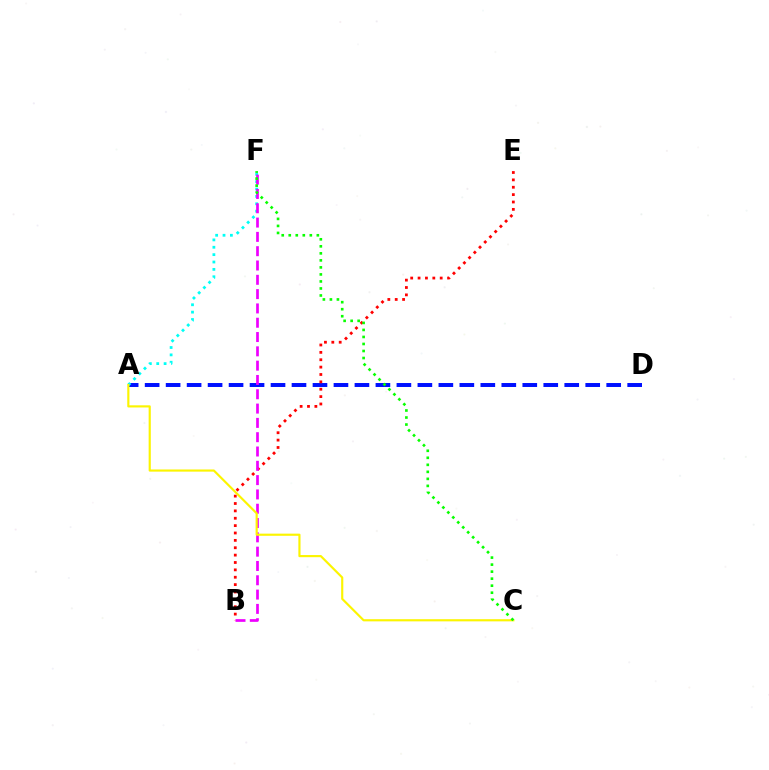{('A', 'D'): [{'color': '#0010ff', 'line_style': 'dashed', 'thickness': 2.85}], ('A', 'F'): [{'color': '#00fff6', 'line_style': 'dotted', 'thickness': 2.0}], ('B', 'E'): [{'color': '#ff0000', 'line_style': 'dotted', 'thickness': 2.0}], ('B', 'F'): [{'color': '#ee00ff', 'line_style': 'dashed', 'thickness': 1.94}], ('A', 'C'): [{'color': '#fcf500', 'line_style': 'solid', 'thickness': 1.55}], ('C', 'F'): [{'color': '#08ff00', 'line_style': 'dotted', 'thickness': 1.91}]}